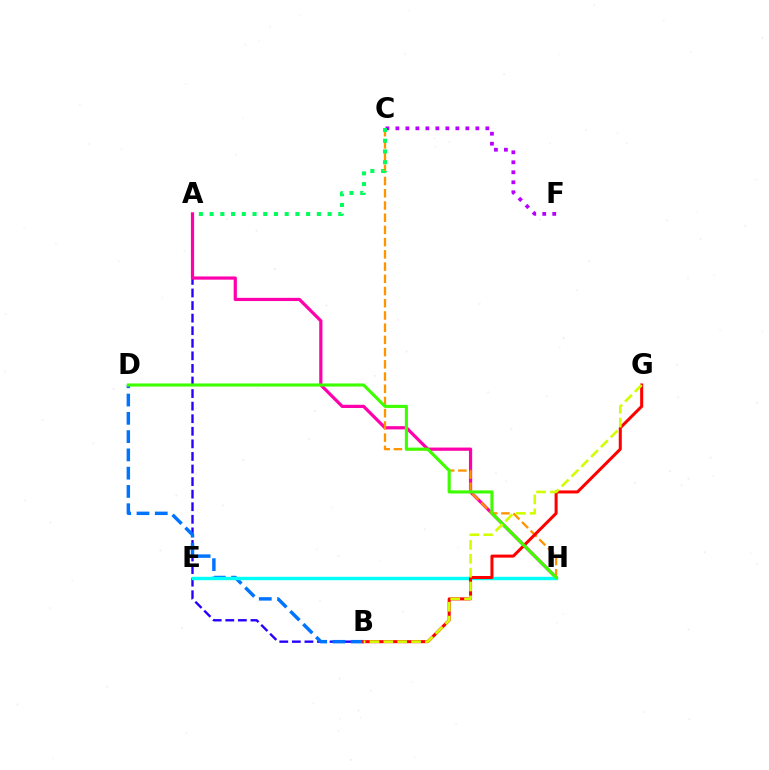{('C', 'F'): [{'color': '#b900ff', 'line_style': 'dotted', 'thickness': 2.72}], ('A', 'B'): [{'color': '#2500ff', 'line_style': 'dashed', 'thickness': 1.71}], ('B', 'D'): [{'color': '#0074ff', 'line_style': 'dashed', 'thickness': 2.48}], ('A', 'H'): [{'color': '#ff00ac', 'line_style': 'solid', 'thickness': 2.31}], ('C', 'H'): [{'color': '#ff9400', 'line_style': 'dashed', 'thickness': 1.66}], ('E', 'H'): [{'color': '#00fff6', 'line_style': 'solid', 'thickness': 2.45}], ('B', 'G'): [{'color': '#ff0000', 'line_style': 'solid', 'thickness': 2.18}, {'color': '#d1ff00', 'line_style': 'dashed', 'thickness': 1.88}], ('D', 'H'): [{'color': '#3dff00', 'line_style': 'solid', 'thickness': 2.23}], ('A', 'C'): [{'color': '#00ff5c', 'line_style': 'dotted', 'thickness': 2.91}]}